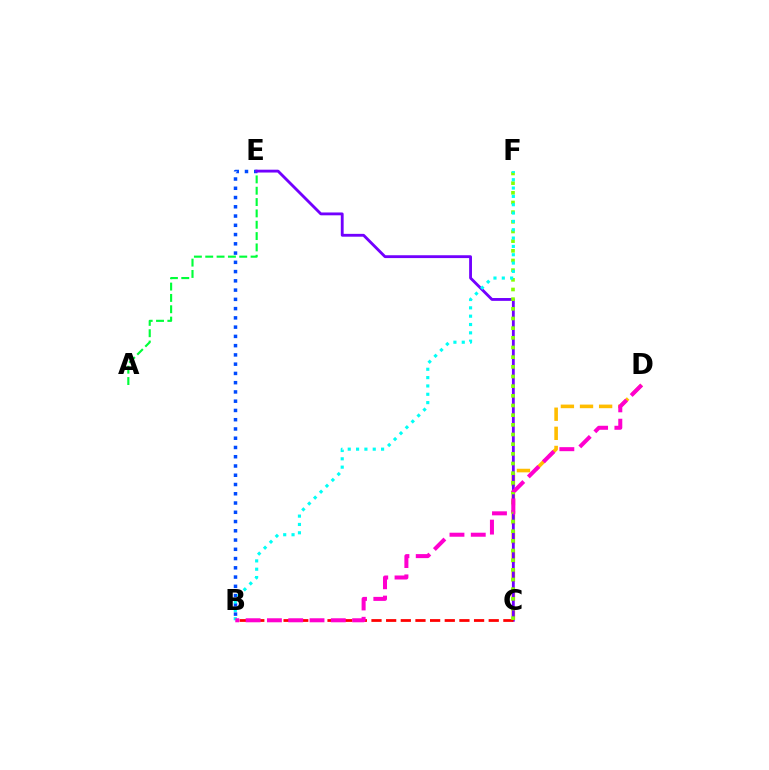{('C', 'D'): [{'color': '#ffbd00', 'line_style': 'dashed', 'thickness': 2.6}], ('B', 'E'): [{'color': '#004bff', 'line_style': 'dotted', 'thickness': 2.52}], ('A', 'E'): [{'color': '#00ff39', 'line_style': 'dashed', 'thickness': 1.54}], ('C', 'E'): [{'color': '#7200ff', 'line_style': 'solid', 'thickness': 2.05}], ('B', 'C'): [{'color': '#ff0000', 'line_style': 'dashed', 'thickness': 1.99}], ('C', 'F'): [{'color': '#84ff00', 'line_style': 'dotted', 'thickness': 2.63}], ('B', 'F'): [{'color': '#00fff6', 'line_style': 'dotted', 'thickness': 2.26}], ('B', 'D'): [{'color': '#ff00cf', 'line_style': 'dashed', 'thickness': 2.89}]}